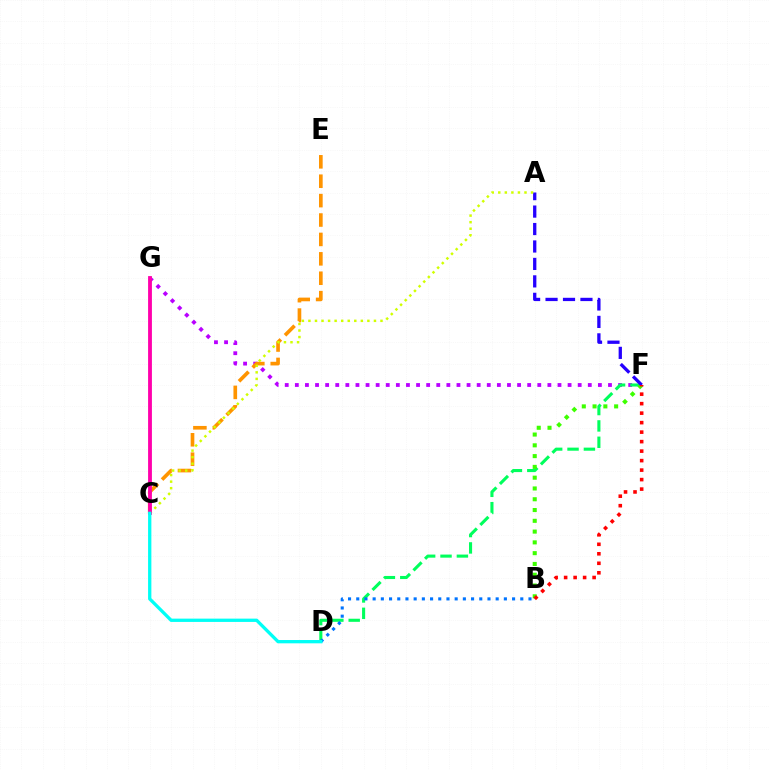{('F', 'G'): [{'color': '#b900ff', 'line_style': 'dotted', 'thickness': 2.74}], ('D', 'F'): [{'color': '#00ff5c', 'line_style': 'dashed', 'thickness': 2.22}], ('B', 'D'): [{'color': '#0074ff', 'line_style': 'dotted', 'thickness': 2.23}], ('B', 'F'): [{'color': '#3dff00', 'line_style': 'dotted', 'thickness': 2.93}, {'color': '#ff0000', 'line_style': 'dotted', 'thickness': 2.58}], ('A', 'F'): [{'color': '#2500ff', 'line_style': 'dashed', 'thickness': 2.37}], ('C', 'E'): [{'color': '#ff9400', 'line_style': 'dashed', 'thickness': 2.64}], ('A', 'C'): [{'color': '#d1ff00', 'line_style': 'dotted', 'thickness': 1.78}], ('C', 'G'): [{'color': '#ff00ac', 'line_style': 'solid', 'thickness': 2.76}], ('C', 'D'): [{'color': '#00fff6', 'line_style': 'solid', 'thickness': 2.37}]}